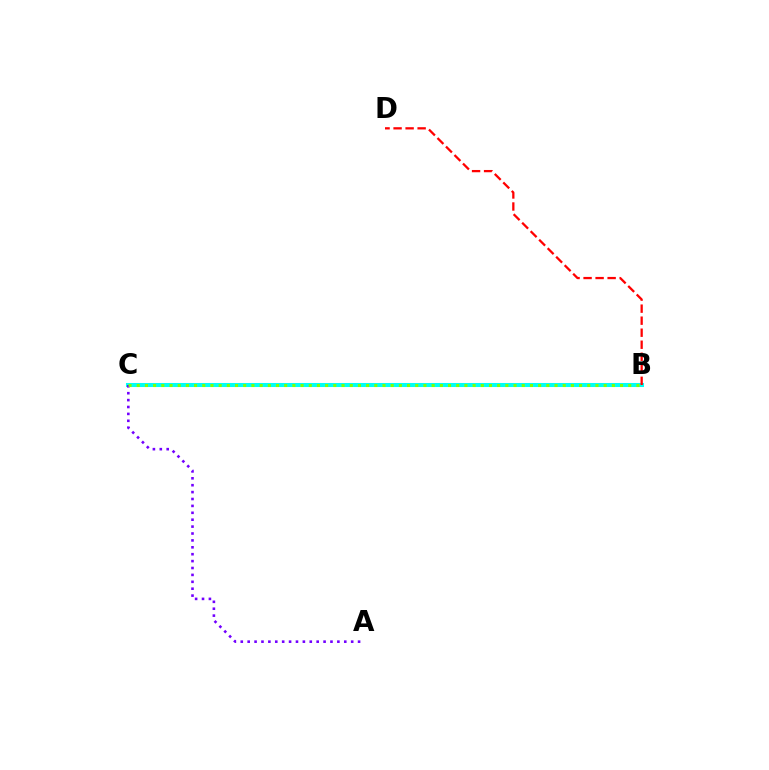{('B', 'C'): [{'color': '#00fff6', 'line_style': 'solid', 'thickness': 2.92}, {'color': '#84ff00', 'line_style': 'dotted', 'thickness': 2.23}], ('A', 'C'): [{'color': '#7200ff', 'line_style': 'dotted', 'thickness': 1.87}], ('B', 'D'): [{'color': '#ff0000', 'line_style': 'dashed', 'thickness': 1.63}]}